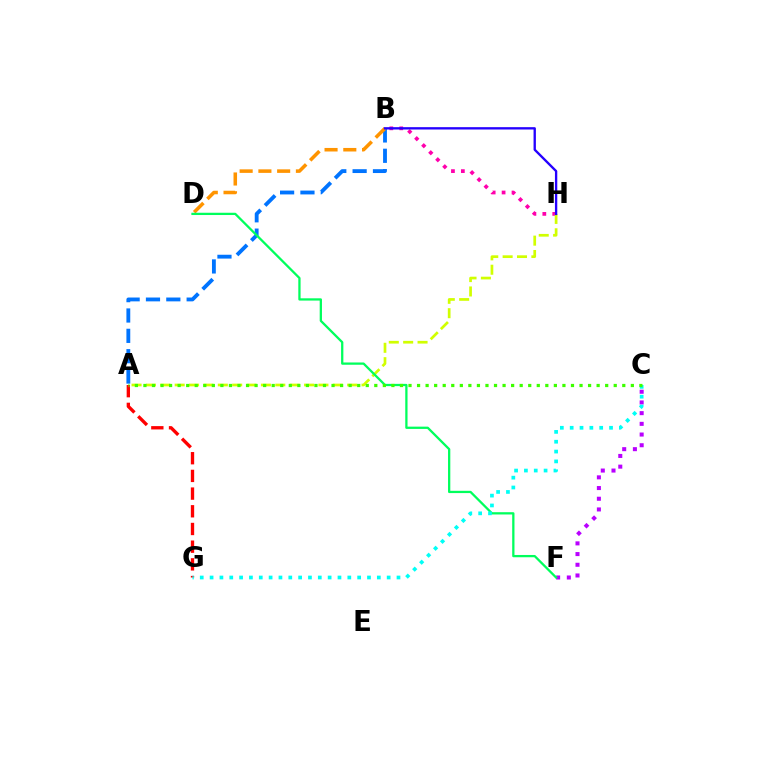{('A', 'B'): [{'color': '#0074ff', 'line_style': 'dashed', 'thickness': 2.76}], ('C', 'F'): [{'color': '#b900ff', 'line_style': 'dotted', 'thickness': 2.91}], ('B', 'D'): [{'color': '#ff9400', 'line_style': 'dashed', 'thickness': 2.55}], ('A', 'G'): [{'color': '#ff0000', 'line_style': 'dashed', 'thickness': 2.4}], ('B', 'H'): [{'color': '#ff00ac', 'line_style': 'dotted', 'thickness': 2.69}, {'color': '#2500ff', 'line_style': 'solid', 'thickness': 1.69}], ('A', 'H'): [{'color': '#d1ff00', 'line_style': 'dashed', 'thickness': 1.95}], ('D', 'F'): [{'color': '#00ff5c', 'line_style': 'solid', 'thickness': 1.64}], ('C', 'G'): [{'color': '#00fff6', 'line_style': 'dotted', 'thickness': 2.67}], ('A', 'C'): [{'color': '#3dff00', 'line_style': 'dotted', 'thickness': 2.32}]}